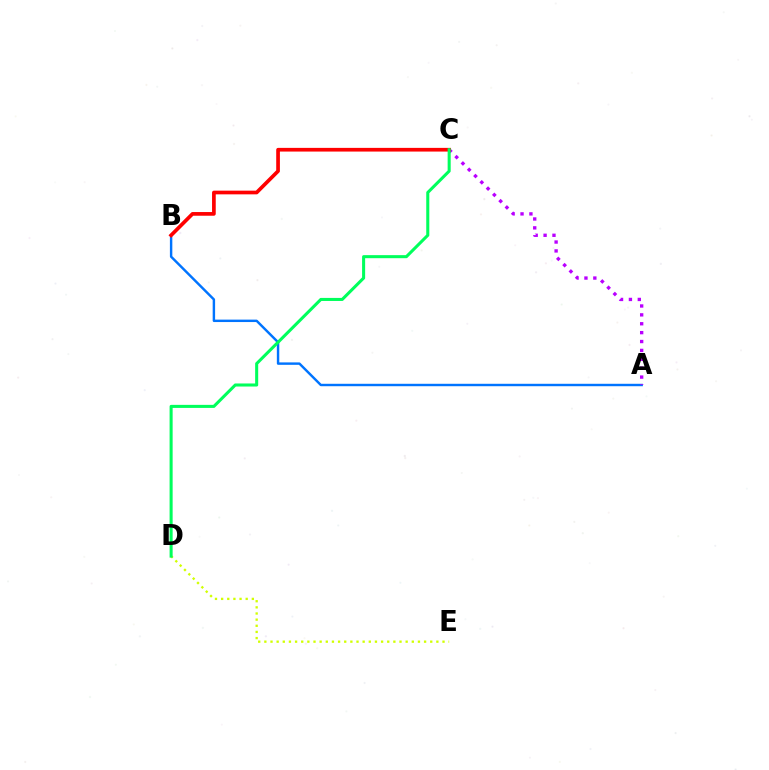{('A', 'B'): [{'color': '#0074ff', 'line_style': 'solid', 'thickness': 1.75}], ('A', 'C'): [{'color': '#b900ff', 'line_style': 'dotted', 'thickness': 2.41}], ('B', 'C'): [{'color': '#ff0000', 'line_style': 'solid', 'thickness': 2.66}], ('D', 'E'): [{'color': '#d1ff00', 'line_style': 'dotted', 'thickness': 1.67}], ('C', 'D'): [{'color': '#00ff5c', 'line_style': 'solid', 'thickness': 2.2}]}